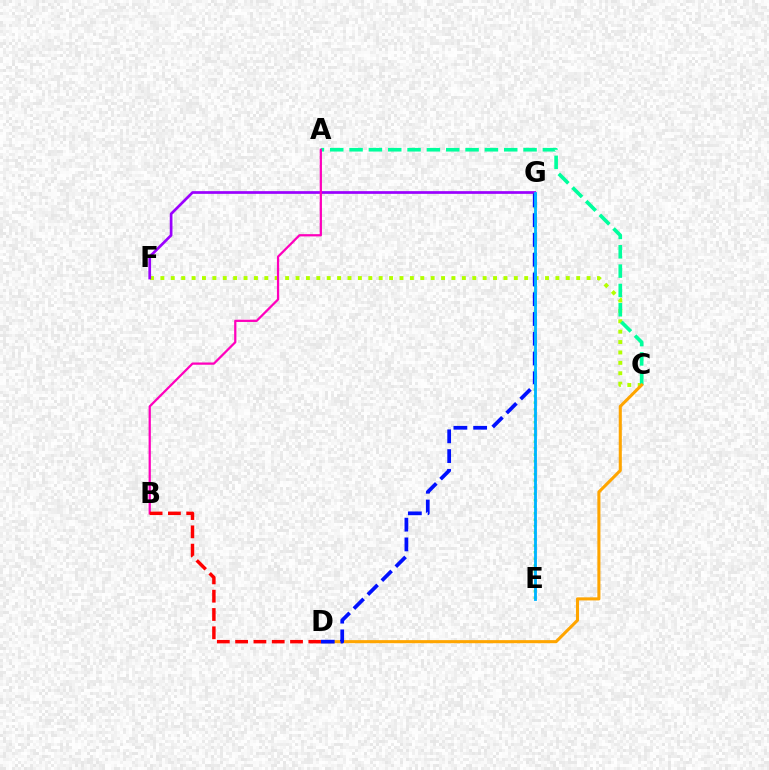{('C', 'F'): [{'color': '#b3ff00', 'line_style': 'dotted', 'thickness': 2.82}], ('A', 'C'): [{'color': '#00ff9d', 'line_style': 'dashed', 'thickness': 2.63}], ('E', 'G'): [{'color': '#08ff00', 'line_style': 'dotted', 'thickness': 1.77}, {'color': '#00b5ff', 'line_style': 'solid', 'thickness': 2.05}], ('C', 'D'): [{'color': '#ffa500', 'line_style': 'solid', 'thickness': 2.22}], ('F', 'G'): [{'color': '#9b00ff', 'line_style': 'solid', 'thickness': 1.95}], ('A', 'B'): [{'color': '#ff00bd', 'line_style': 'solid', 'thickness': 1.62}], ('D', 'G'): [{'color': '#0010ff', 'line_style': 'dashed', 'thickness': 2.68}], ('B', 'D'): [{'color': '#ff0000', 'line_style': 'dashed', 'thickness': 2.49}]}